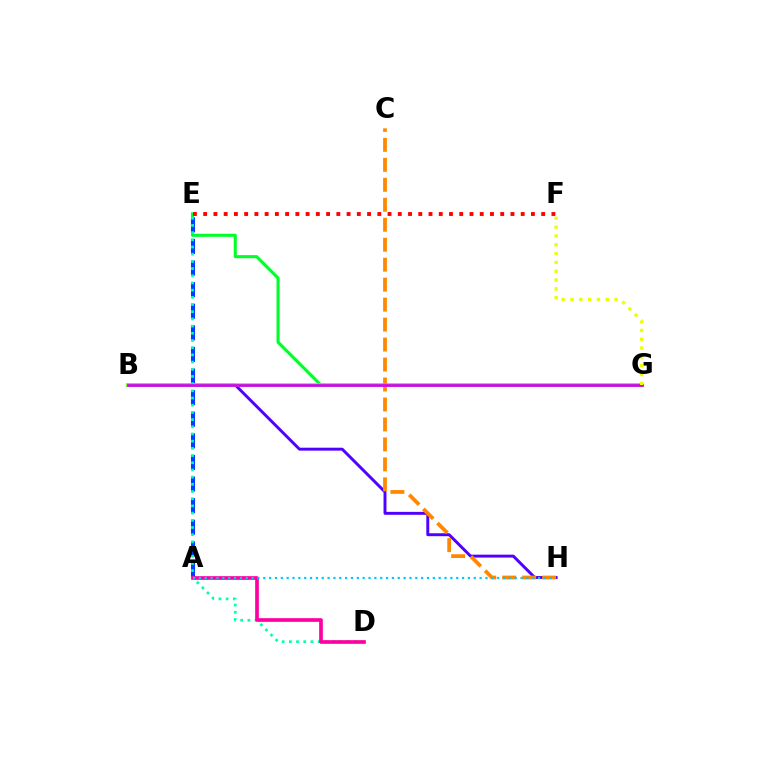{('E', 'G'): [{'color': '#00ff27', 'line_style': 'solid', 'thickness': 2.21}], ('A', 'E'): [{'color': '#003fff', 'line_style': 'dashed', 'thickness': 2.93}], ('D', 'E'): [{'color': '#00ffaf', 'line_style': 'dotted', 'thickness': 1.95}], ('B', 'H'): [{'color': '#4f00ff', 'line_style': 'solid', 'thickness': 2.11}], ('B', 'G'): [{'color': '#66ff00', 'line_style': 'solid', 'thickness': 2.67}, {'color': '#d600ff', 'line_style': 'solid', 'thickness': 1.97}], ('A', 'D'): [{'color': '#ff00a0', 'line_style': 'solid', 'thickness': 2.65}], ('C', 'H'): [{'color': '#ff8800', 'line_style': 'dashed', 'thickness': 2.71}], ('E', 'F'): [{'color': '#ff0000', 'line_style': 'dotted', 'thickness': 2.78}], ('F', 'G'): [{'color': '#eeff00', 'line_style': 'dotted', 'thickness': 2.4}], ('A', 'H'): [{'color': '#00c7ff', 'line_style': 'dotted', 'thickness': 1.59}]}